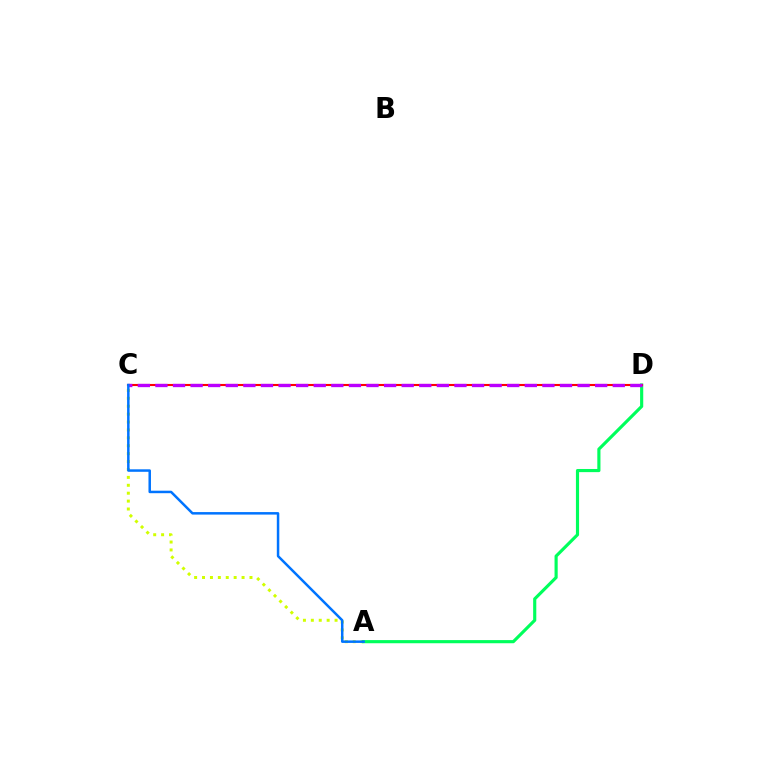{('A', 'C'): [{'color': '#d1ff00', 'line_style': 'dotted', 'thickness': 2.15}, {'color': '#0074ff', 'line_style': 'solid', 'thickness': 1.8}], ('A', 'D'): [{'color': '#00ff5c', 'line_style': 'solid', 'thickness': 2.26}], ('C', 'D'): [{'color': '#ff0000', 'line_style': 'solid', 'thickness': 1.52}, {'color': '#b900ff', 'line_style': 'dashed', 'thickness': 2.39}]}